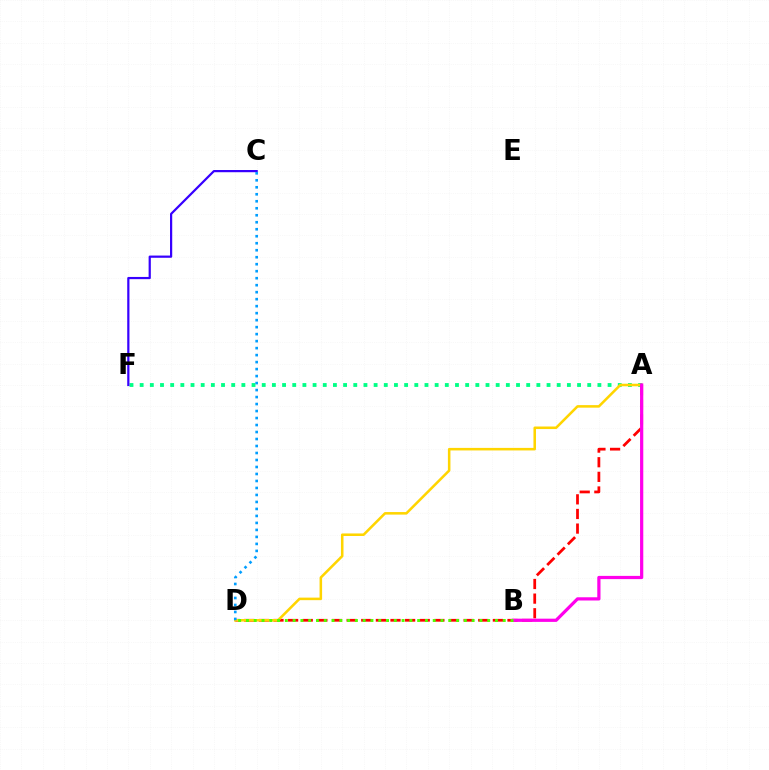{('A', 'F'): [{'color': '#00ff86', 'line_style': 'dotted', 'thickness': 2.76}], ('A', 'D'): [{'color': '#ff0000', 'line_style': 'dashed', 'thickness': 1.99}, {'color': '#ffd500', 'line_style': 'solid', 'thickness': 1.83}], ('C', 'F'): [{'color': '#3700ff', 'line_style': 'solid', 'thickness': 1.6}], ('A', 'B'): [{'color': '#ff00ed', 'line_style': 'solid', 'thickness': 2.32}], ('B', 'D'): [{'color': '#4fff00', 'line_style': 'dotted', 'thickness': 2.11}], ('C', 'D'): [{'color': '#009eff', 'line_style': 'dotted', 'thickness': 1.9}]}